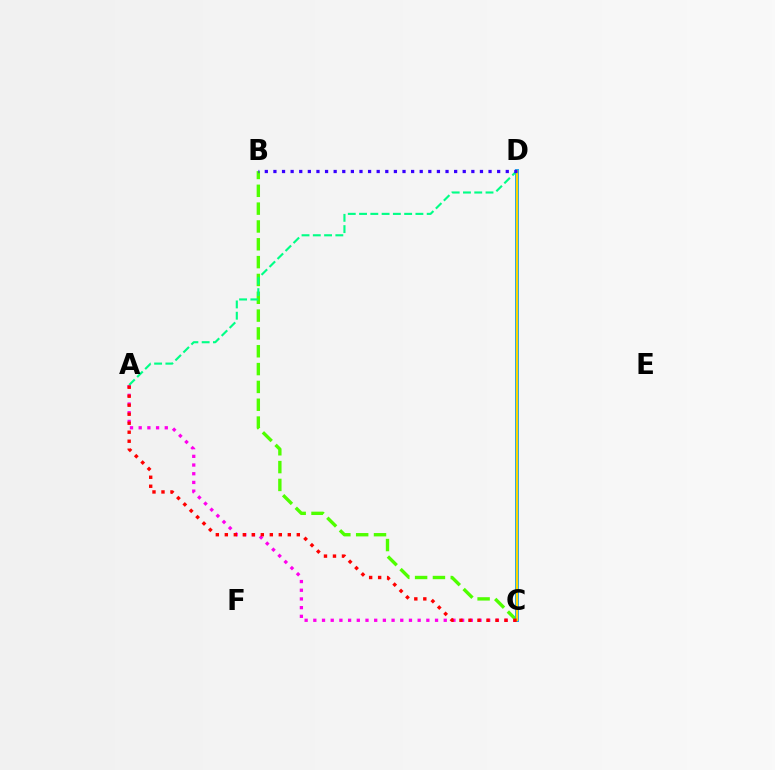{('A', 'C'): [{'color': '#ff00ed', 'line_style': 'dotted', 'thickness': 2.36}, {'color': '#ff0000', 'line_style': 'dotted', 'thickness': 2.44}], ('B', 'C'): [{'color': '#4fff00', 'line_style': 'dashed', 'thickness': 2.42}], ('C', 'D'): [{'color': '#009eff', 'line_style': 'solid', 'thickness': 2.79}, {'color': '#ffd500', 'line_style': 'solid', 'thickness': 1.67}], ('A', 'D'): [{'color': '#00ff86', 'line_style': 'dashed', 'thickness': 1.53}], ('B', 'D'): [{'color': '#3700ff', 'line_style': 'dotted', 'thickness': 2.34}]}